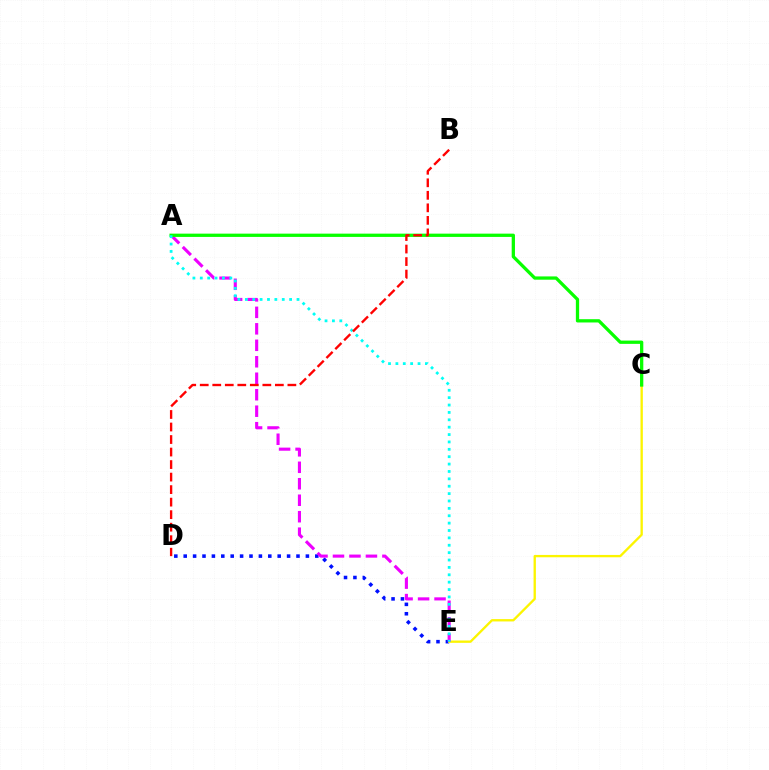{('D', 'E'): [{'color': '#0010ff', 'line_style': 'dotted', 'thickness': 2.55}], ('C', 'E'): [{'color': '#fcf500', 'line_style': 'solid', 'thickness': 1.68}], ('A', 'E'): [{'color': '#ee00ff', 'line_style': 'dashed', 'thickness': 2.24}, {'color': '#00fff6', 'line_style': 'dotted', 'thickness': 2.01}], ('A', 'C'): [{'color': '#08ff00', 'line_style': 'solid', 'thickness': 2.36}], ('B', 'D'): [{'color': '#ff0000', 'line_style': 'dashed', 'thickness': 1.7}]}